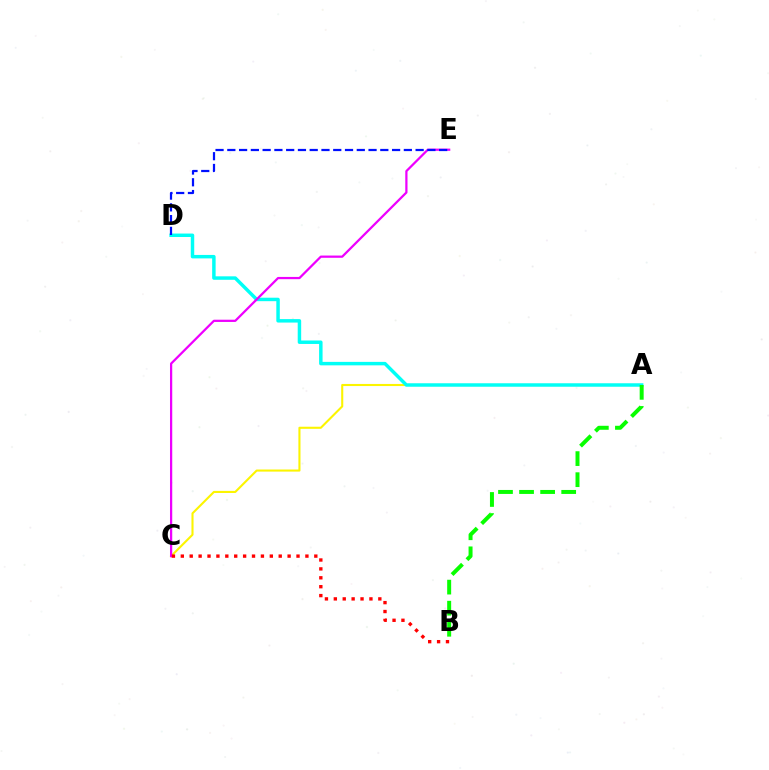{('A', 'C'): [{'color': '#fcf500', 'line_style': 'solid', 'thickness': 1.51}], ('A', 'D'): [{'color': '#00fff6', 'line_style': 'solid', 'thickness': 2.49}], ('C', 'E'): [{'color': '#ee00ff', 'line_style': 'solid', 'thickness': 1.61}], ('A', 'B'): [{'color': '#08ff00', 'line_style': 'dashed', 'thickness': 2.86}], ('D', 'E'): [{'color': '#0010ff', 'line_style': 'dashed', 'thickness': 1.6}], ('B', 'C'): [{'color': '#ff0000', 'line_style': 'dotted', 'thickness': 2.42}]}